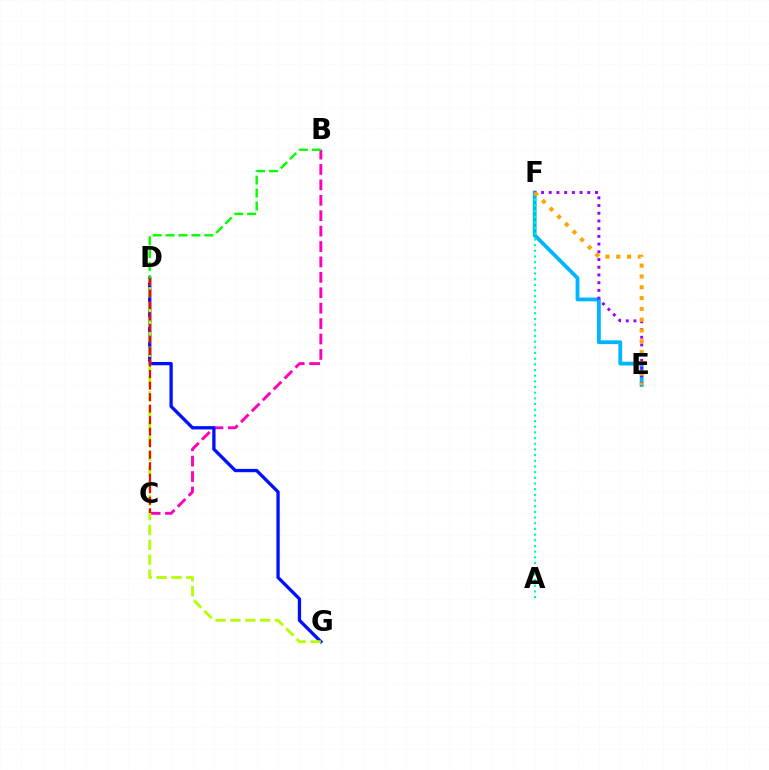{('B', 'C'): [{'color': '#ff00bd', 'line_style': 'dashed', 'thickness': 2.09}], ('D', 'G'): [{'color': '#0010ff', 'line_style': 'solid', 'thickness': 2.38}, {'color': '#b3ff00', 'line_style': 'dashed', 'thickness': 2.02}], ('E', 'F'): [{'color': '#00b5ff', 'line_style': 'solid', 'thickness': 2.73}, {'color': '#9b00ff', 'line_style': 'dotted', 'thickness': 2.1}, {'color': '#ffa500', 'line_style': 'dotted', 'thickness': 2.94}], ('A', 'F'): [{'color': '#00ff9d', 'line_style': 'dotted', 'thickness': 1.54}], ('C', 'D'): [{'color': '#ff0000', 'line_style': 'dashed', 'thickness': 1.56}], ('B', 'D'): [{'color': '#08ff00', 'line_style': 'dashed', 'thickness': 1.76}]}